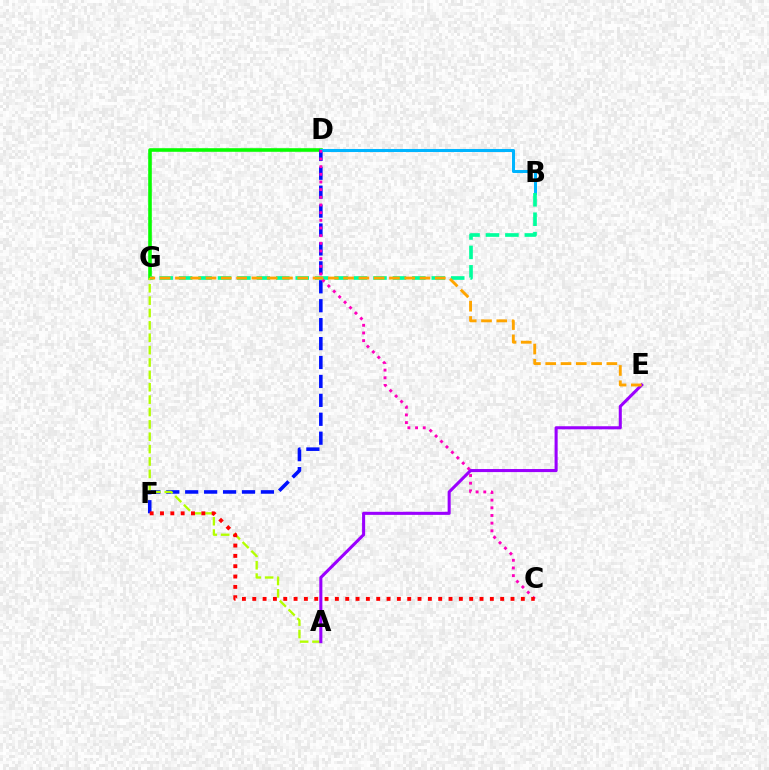{('D', 'G'): [{'color': '#08ff00', 'line_style': 'solid', 'thickness': 2.59}], ('D', 'F'): [{'color': '#0010ff', 'line_style': 'dashed', 'thickness': 2.57}], ('B', 'D'): [{'color': '#00b5ff', 'line_style': 'solid', 'thickness': 2.19}], ('A', 'G'): [{'color': '#b3ff00', 'line_style': 'dashed', 'thickness': 1.68}], ('B', 'G'): [{'color': '#00ff9d', 'line_style': 'dashed', 'thickness': 2.64}], ('C', 'D'): [{'color': '#ff00bd', 'line_style': 'dotted', 'thickness': 2.08}], ('A', 'E'): [{'color': '#9b00ff', 'line_style': 'solid', 'thickness': 2.21}], ('C', 'F'): [{'color': '#ff0000', 'line_style': 'dotted', 'thickness': 2.81}], ('E', 'G'): [{'color': '#ffa500', 'line_style': 'dashed', 'thickness': 2.08}]}